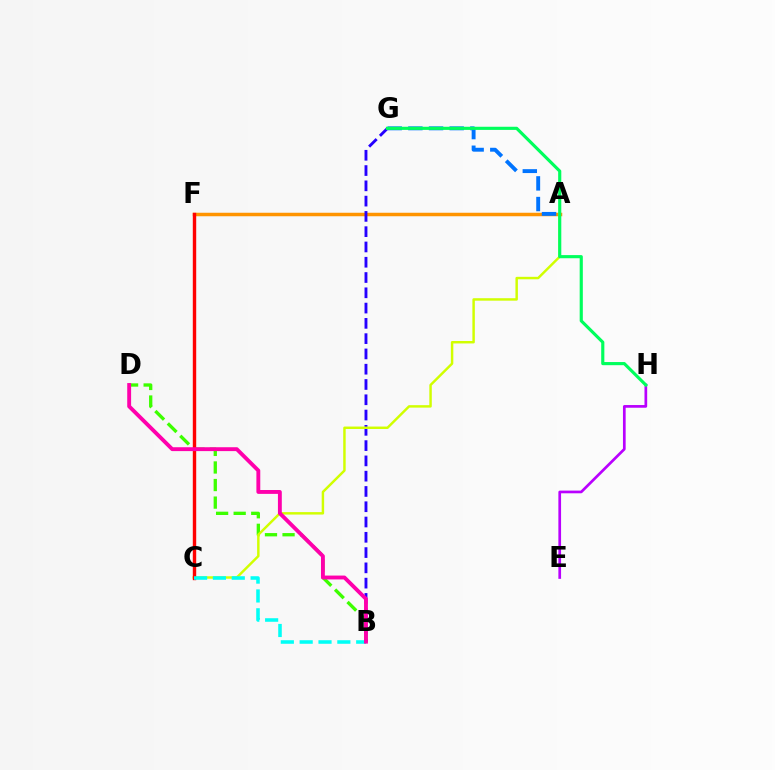{('B', 'D'): [{'color': '#3dff00', 'line_style': 'dashed', 'thickness': 2.39}, {'color': '#ff00ac', 'line_style': 'solid', 'thickness': 2.79}], ('A', 'F'): [{'color': '#ff9400', 'line_style': 'solid', 'thickness': 2.51}], ('B', 'G'): [{'color': '#2500ff', 'line_style': 'dashed', 'thickness': 2.08}], ('A', 'C'): [{'color': '#d1ff00', 'line_style': 'solid', 'thickness': 1.77}], ('C', 'F'): [{'color': '#ff0000', 'line_style': 'solid', 'thickness': 2.45}], ('B', 'C'): [{'color': '#00fff6', 'line_style': 'dashed', 'thickness': 2.56}], ('A', 'G'): [{'color': '#0074ff', 'line_style': 'dashed', 'thickness': 2.81}], ('E', 'H'): [{'color': '#b900ff', 'line_style': 'solid', 'thickness': 1.94}], ('G', 'H'): [{'color': '#00ff5c', 'line_style': 'solid', 'thickness': 2.27}]}